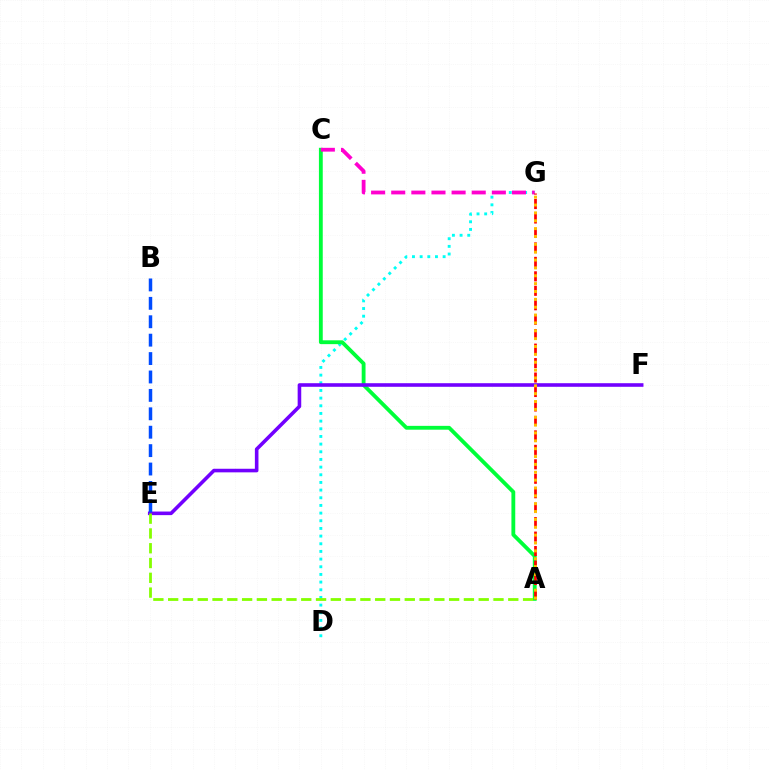{('D', 'G'): [{'color': '#00fff6', 'line_style': 'dotted', 'thickness': 2.08}], ('A', 'C'): [{'color': '#00ff39', 'line_style': 'solid', 'thickness': 2.76}], ('C', 'G'): [{'color': '#ff00cf', 'line_style': 'dashed', 'thickness': 2.73}], ('E', 'F'): [{'color': '#7200ff', 'line_style': 'solid', 'thickness': 2.58}], ('A', 'G'): [{'color': '#ff0000', 'line_style': 'dashed', 'thickness': 1.96}, {'color': '#ffbd00', 'line_style': 'dotted', 'thickness': 2.14}], ('B', 'E'): [{'color': '#004bff', 'line_style': 'dashed', 'thickness': 2.5}], ('A', 'E'): [{'color': '#84ff00', 'line_style': 'dashed', 'thickness': 2.01}]}